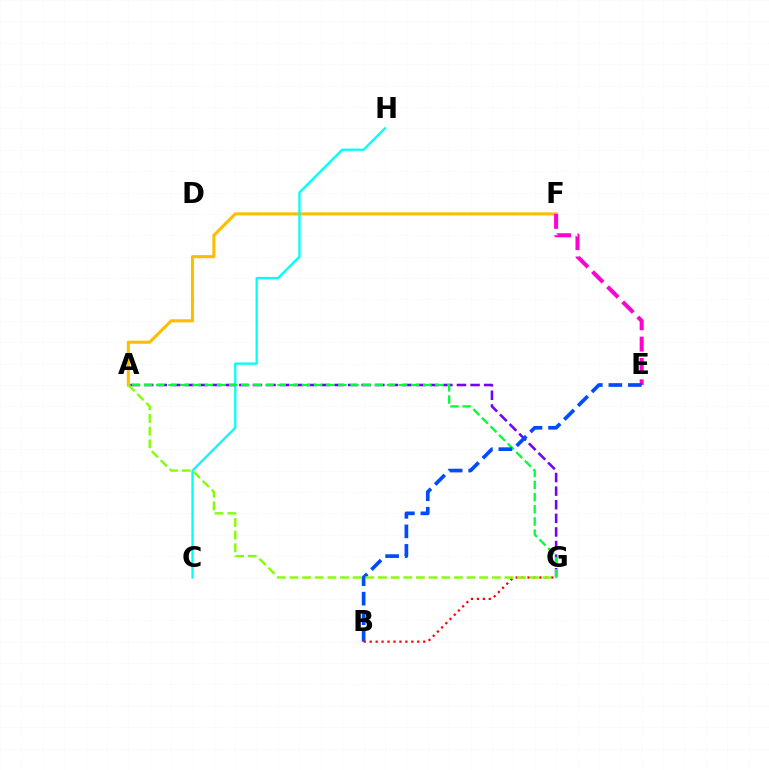{('A', 'F'): [{'color': '#ffbd00', 'line_style': 'solid', 'thickness': 2.23}], ('C', 'H'): [{'color': '#00fff6', 'line_style': 'solid', 'thickness': 1.65}], ('A', 'G'): [{'color': '#7200ff', 'line_style': 'dashed', 'thickness': 1.85}, {'color': '#00ff39', 'line_style': 'dashed', 'thickness': 1.65}, {'color': '#84ff00', 'line_style': 'dashed', 'thickness': 1.72}], ('E', 'F'): [{'color': '#ff00cf', 'line_style': 'dashed', 'thickness': 2.9}], ('B', 'E'): [{'color': '#004bff', 'line_style': 'dashed', 'thickness': 2.65}], ('B', 'G'): [{'color': '#ff0000', 'line_style': 'dotted', 'thickness': 1.62}]}